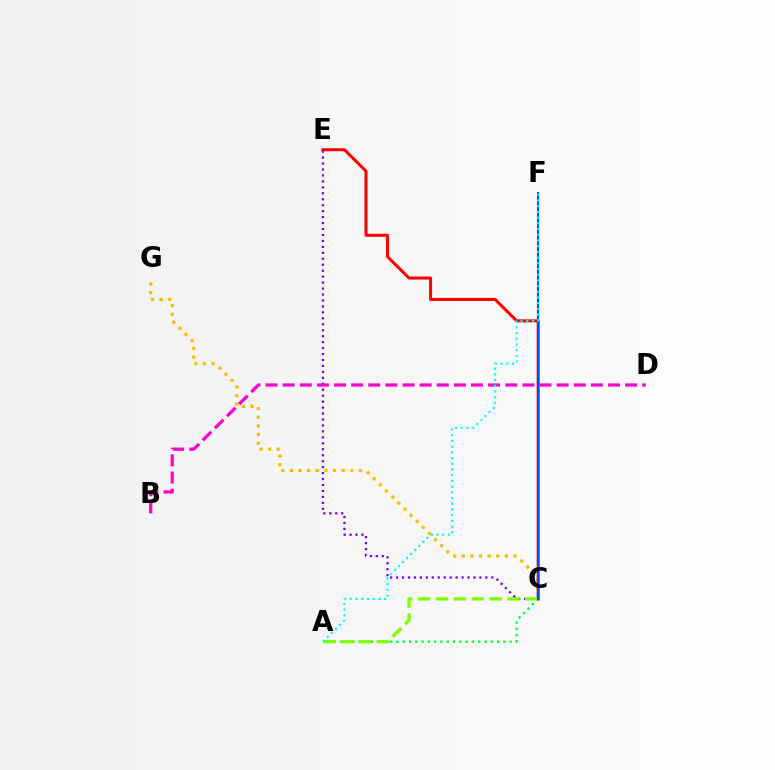{('C', 'E'): [{'color': '#7200ff', 'line_style': 'dotted', 'thickness': 1.62}, {'color': '#ff0000', 'line_style': 'solid', 'thickness': 2.17}], ('A', 'C'): [{'color': '#00ff39', 'line_style': 'dotted', 'thickness': 1.71}, {'color': '#84ff00', 'line_style': 'dashed', 'thickness': 2.43}], ('C', 'G'): [{'color': '#ffbd00', 'line_style': 'dotted', 'thickness': 2.34}], ('B', 'D'): [{'color': '#ff00cf', 'line_style': 'dashed', 'thickness': 2.33}], ('C', 'F'): [{'color': '#004bff', 'line_style': 'solid', 'thickness': 1.52}], ('A', 'F'): [{'color': '#00fff6', 'line_style': 'dotted', 'thickness': 1.55}]}